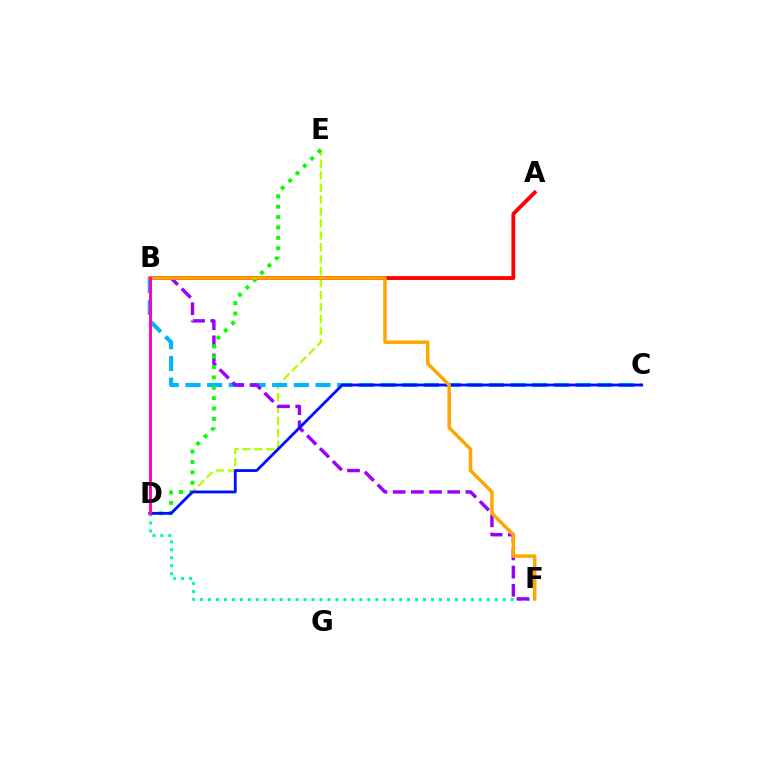{('D', 'F'): [{'color': '#00ff9d', 'line_style': 'dotted', 'thickness': 2.16}], ('D', 'E'): [{'color': '#b3ff00', 'line_style': 'dashed', 'thickness': 1.63}, {'color': '#08ff00', 'line_style': 'dotted', 'thickness': 2.82}], ('A', 'B'): [{'color': '#ff0000', 'line_style': 'solid', 'thickness': 2.75}], ('B', 'C'): [{'color': '#00b5ff', 'line_style': 'dashed', 'thickness': 2.95}], ('B', 'F'): [{'color': '#9b00ff', 'line_style': 'dashed', 'thickness': 2.47}, {'color': '#ffa500', 'line_style': 'solid', 'thickness': 2.49}], ('C', 'D'): [{'color': '#0010ff', 'line_style': 'solid', 'thickness': 2.03}], ('B', 'D'): [{'color': '#ff00bd', 'line_style': 'solid', 'thickness': 2.09}]}